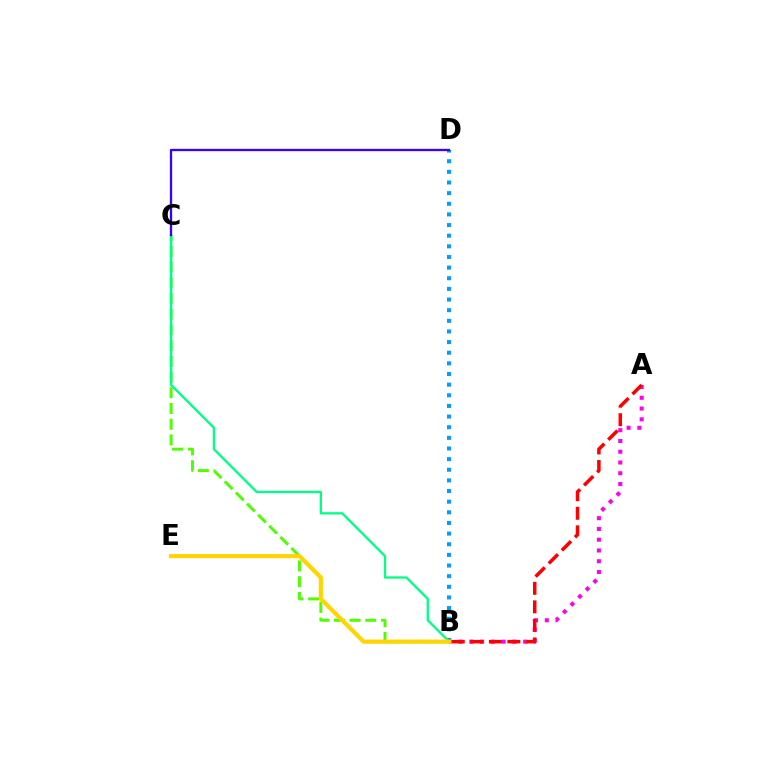{('B', 'D'): [{'color': '#009eff', 'line_style': 'dotted', 'thickness': 2.89}], ('B', 'C'): [{'color': '#4fff00', 'line_style': 'dashed', 'thickness': 2.13}, {'color': '#00ff86', 'line_style': 'solid', 'thickness': 1.66}], ('A', 'B'): [{'color': '#ff00ed', 'line_style': 'dotted', 'thickness': 2.92}, {'color': '#ff0000', 'line_style': 'dashed', 'thickness': 2.52}], ('B', 'E'): [{'color': '#ffd500', 'line_style': 'solid', 'thickness': 2.99}], ('C', 'D'): [{'color': '#3700ff', 'line_style': 'solid', 'thickness': 1.66}]}